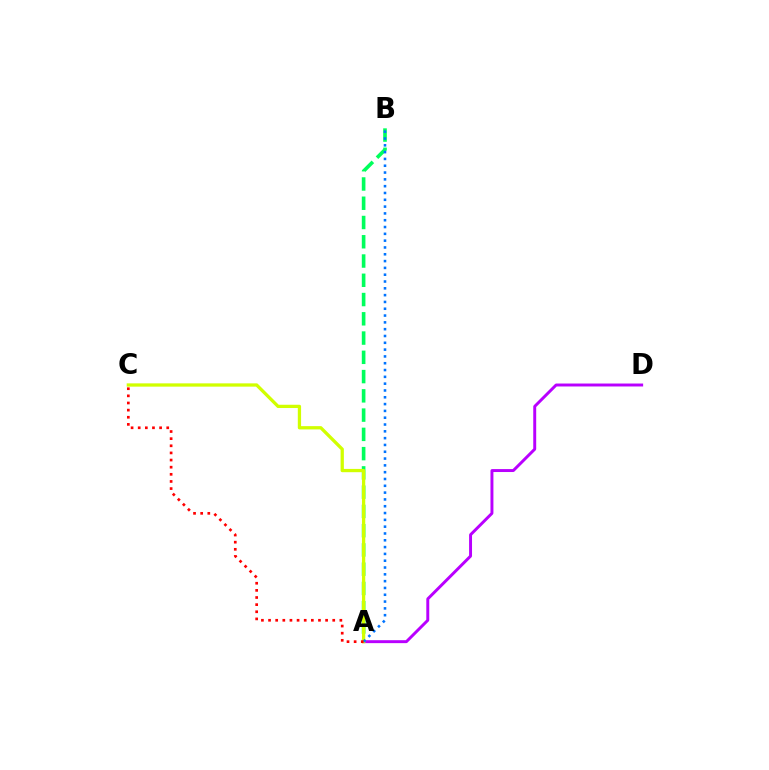{('A', 'D'): [{'color': '#b900ff', 'line_style': 'solid', 'thickness': 2.12}], ('A', 'B'): [{'color': '#00ff5c', 'line_style': 'dashed', 'thickness': 2.62}, {'color': '#0074ff', 'line_style': 'dotted', 'thickness': 1.85}], ('A', 'C'): [{'color': '#d1ff00', 'line_style': 'solid', 'thickness': 2.36}, {'color': '#ff0000', 'line_style': 'dotted', 'thickness': 1.94}]}